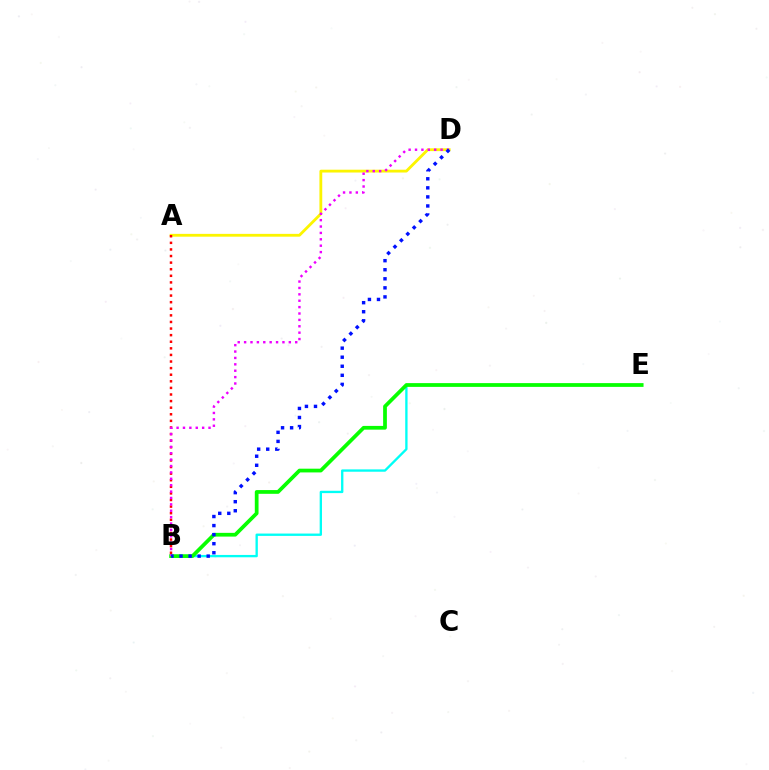{('B', 'E'): [{'color': '#00fff6', 'line_style': 'solid', 'thickness': 1.69}, {'color': '#08ff00', 'line_style': 'solid', 'thickness': 2.69}], ('A', 'D'): [{'color': '#fcf500', 'line_style': 'solid', 'thickness': 2.03}], ('A', 'B'): [{'color': '#ff0000', 'line_style': 'dotted', 'thickness': 1.79}], ('B', 'D'): [{'color': '#ee00ff', 'line_style': 'dotted', 'thickness': 1.74}, {'color': '#0010ff', 'line_style': 'dotted', 'thickness': 2.46}]}